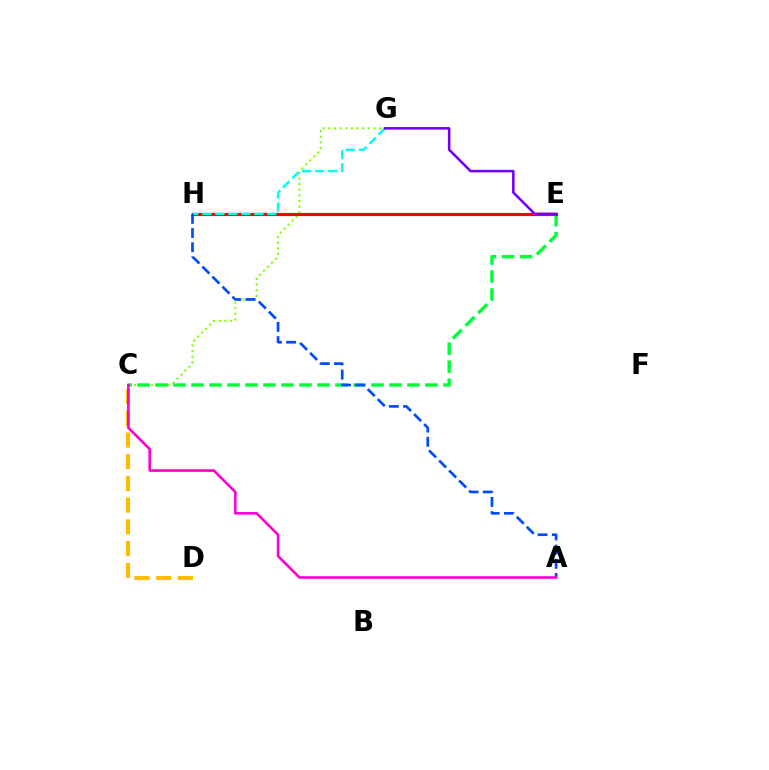{('C', 'G'): [{'color': '#84ff00', 'line_style': 'dotted', 'thickness': 1.53}], ('C', 'E'): [{'color': '#00ff39', 'line_style': 'dashed', 'thickness': 2.44}], ('E', 'H'): [{'color': '#ff0000', 'line_style': 'solid', 'thickness': 2.26}], ('G', 'H'): [{'color': '#00fff6', 'line_style': 'dashed', 'thickness': 1.77}], ('C', 'D'): [{'color': '#ffbd00', 'line_style': 'dashed', 'thickness': 2.95}], ('A', 'H'): [{'color': '#004bff', 'line_style': 'dashed', 'thickness': 1.93}], ('E', 'G'): [{'color': '#7200ff', 'line_style': 'solid', 'thickness': 1.83}], ('A', 'C'): [{'color': '#ff00cf', 'line_style': 'solid', 'thickness': 1.88}]}